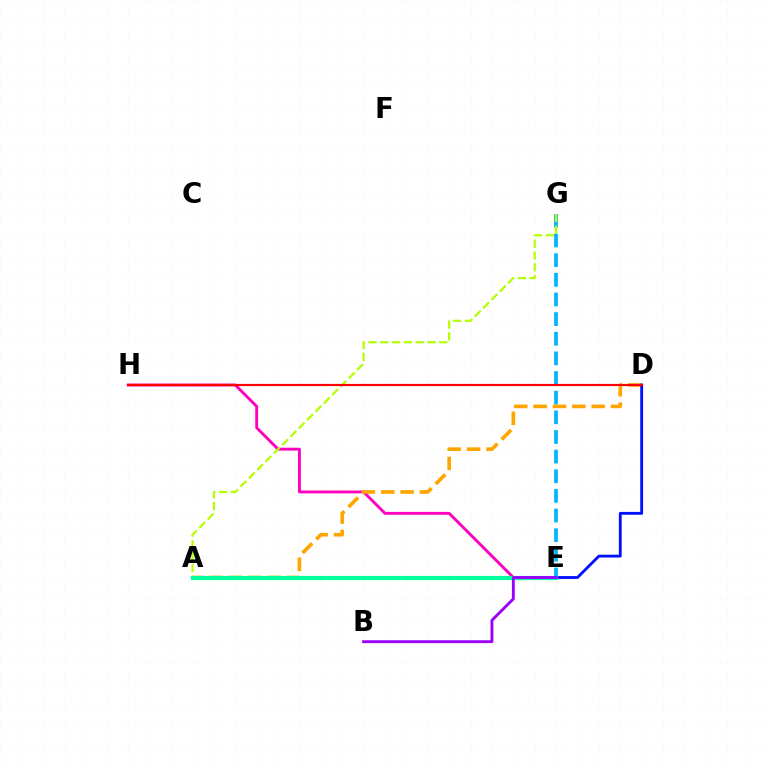{('E', 'G'): [{'color': '#00b5ff', 'line_style': 'dashed', 'thickness': 2.67}], ('E', 'H'): [{'color': '#ff00bd', 'line_style': 'solid', 'thickness': 2.07}], ('A', 'D'): [{'color': '#ffa500', 'line_style': 'dashed', 'thickness': 2.63}], ('A', 'E'): [{'color': '#08ff00', 'line_style': 'dotted', 'thickness': 2.3}, {'color': '#00ff9d', 'line_style': 'solid', 'thickness': 2.97}], ('A', 'G'): [{'color': '#b3ff00', 'line_style': 'dashed', 'thickness': 1.6}], ('D', 'E'): [{'color': '#0010ff', 'line_style': 'solid', 'thickness': 2.04}], ('D', 'H'): [{'color': '#ff0000', 'line_style': 'solid', 'thickness': 1.56}], ('B', 'E'): [{'color': '#9b00ff', 'line_style': 'solid', 'thickness': 2.07}]}